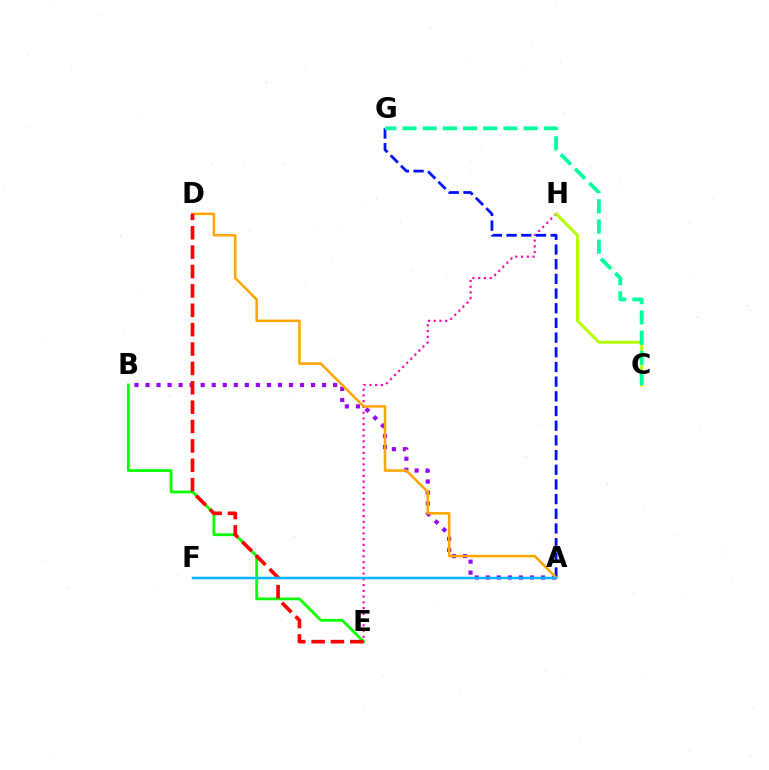{('A', 'B'): [{'color': '#9b00ff', 'line_style': 'dotted', 'thickness': 3.0}], ('B', 'E'): [{'color': '#08ff00', 'line_style': 'solid', 'thickness': 1.99}], ('E', 'H'): [{'color': '#ff00bd', 'line_style': 'dotted', 'thickness': 1.56}], ('A', 'G'): [{'color': '#0010ff', 'line_style': 'dashed', 'thickness': 1.99}], ('A', 'D'): [{'color': '#ffa500', 'line_style': 'solid', 'thickness': 1.82}], ('C', 'H'): [{'color': '#b3ff00', 'line_style': 'solid', 'thickness': 2.11}], ('C', 'G'): [{'color': '#00ff9d', 'line_style': 'dashed', 'thickness': 2.74}], ('D', 'E'): [{'color': '#ff0000', 'line_style': 'dashed', 'thickness': 2.63}], ('A', 'F'): [{'color': '#00b5ff', 'line_style': 'solid', 'thickness': 1.8}]}